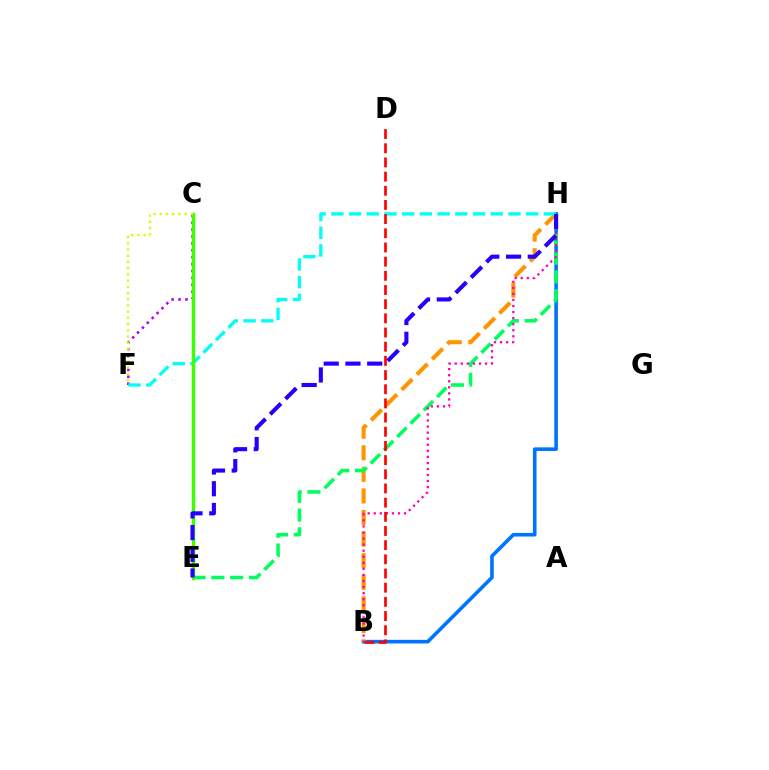{('B', 'H'): [{'color': '#0074ff', 'line_style': 'solid', 'thickness': 2.6}, {'color': '#ff9400', 'line_style': 'dashed', 'thickness': 2.93}, {'color': '#ff00ac', 'line_style': 'dotted', 'thickness': 1.65}], ('E', 'H'): [{'color': '#00ff5c', 'line_style': 'dashed', 'thickness': 2.55}, {'color': '#2500ff', 'line_style': 'dashed', 'thickness': 2.95}], ('C', 'F'): [{'color': '#b900ff', 'line_style': 'dotted', 'thickness': 1.87}, {'color': '#d1ff00', 'line_style': 'dotted', 'thickness': 1.69}], ('F', 'H'): [{'color': '#00fff6', 'line_style': 'dashed', 'thickness': 2.41}], ('C', 'E'): [{'color': '#3dff00', 'line_style': 'solid', 'thickness': 2.48}], ('B', 'D'): [{'color': '#ff0000', 'line_style': 'dashed', 'thickness': 1.93}]}